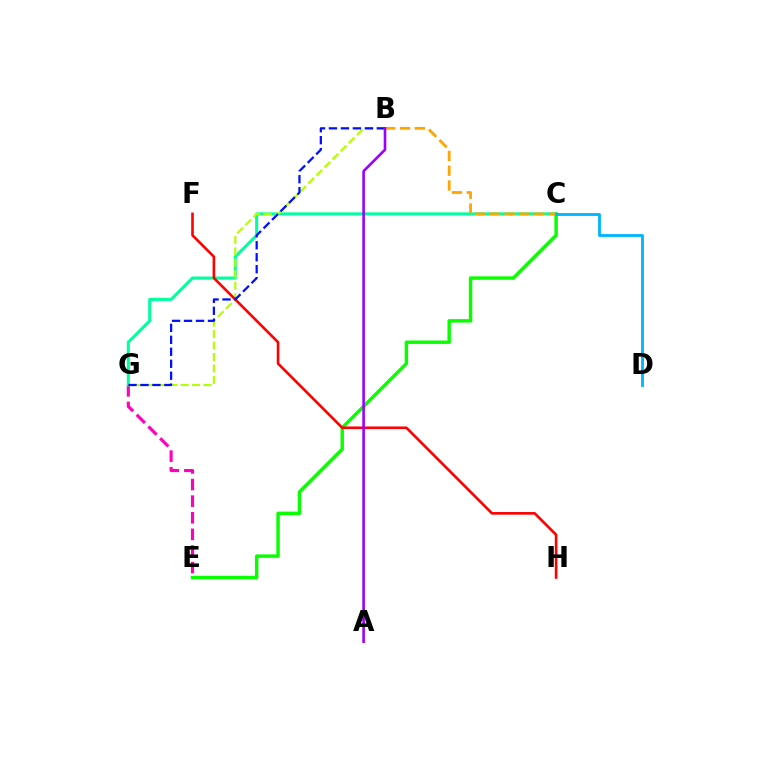{('E', 'G'): [{'color': '#ff00bd', 'line_style': 'dashed', 'thickness': 2.26}], ('C', 'E'): [{'color': '#08ff00', 'line_style': 'solid', 'thickness': 2.47}], ('C', 'G'): [{'color': '#00ff9d', 'line_style': 'solid', 'thickness': 2.2}], ('B', 'C'): [{'color': '#ffa500', 'line_style': 'dashed', 'thickness': 2.01}], ('B', 'G'): [{'color': '#b3ff00', 'line_style': 'dashed', 'thickness': 1.56}, {'color': '#0010ff', 'line_style': 'dashed', 'thickness': 1.63}], ('F', 'H'): [{'color': '#ff0000', 'line_style': 'solid', 'thickness': 1.88}], ('C', 'D'): [{'color': '#00b5ff', 'line_style': 'solid', 'thickness': 2.04}], ('A', 'B'): [{'color': '#9b00ff', 'line_style': 'solid', 'thickness': 1.88}]}